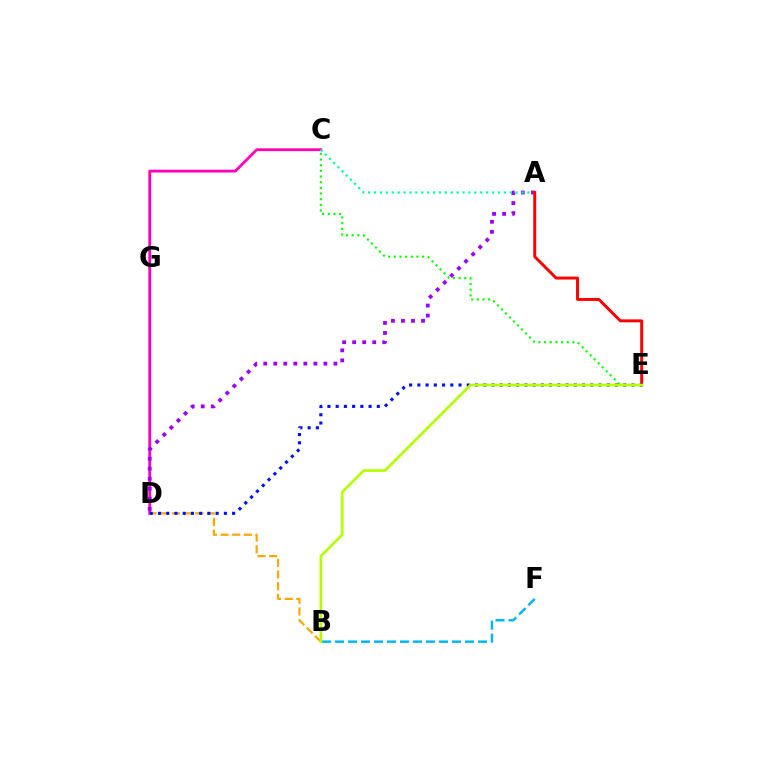{('C', 'D'): [{'color': '#ff00bd', 'line_style': 'solid', 'thickness': 2.03}], ('C', 'E'): [{'color': '#08ff00', 'line_style': 'dotted', 'thickness': 1.54}], ('B', 'D'): [{'color': '#ffa500', 'line_style': 'dashed', 'thickness': 1.58}], ('A', 'D'): [{'color': '#9b00ff', 'line_style': 'dotted', 'thickness': 2.72}], ('B', 'F'): [{'color': '#00b5ff', 'line_style': 'dashed', 'thickness': 1.77}], ('A', 'C'): [{'color': '#00ff9d', 'line_style': 'dotted', 'thickness': 1.6}], ('A', 'E'): [{'color': '#ff0000', 'line_style': 'solid', 'thickness': 2.12}], ('D', 'E'): [{'color': '#0010ff', 'line_style': 'dotted', 'thickness': 2.24}], ('B', 'E'): [{'color': '#b3ff00', 'line_style': 'solid', 'thickness': 1.93}]}